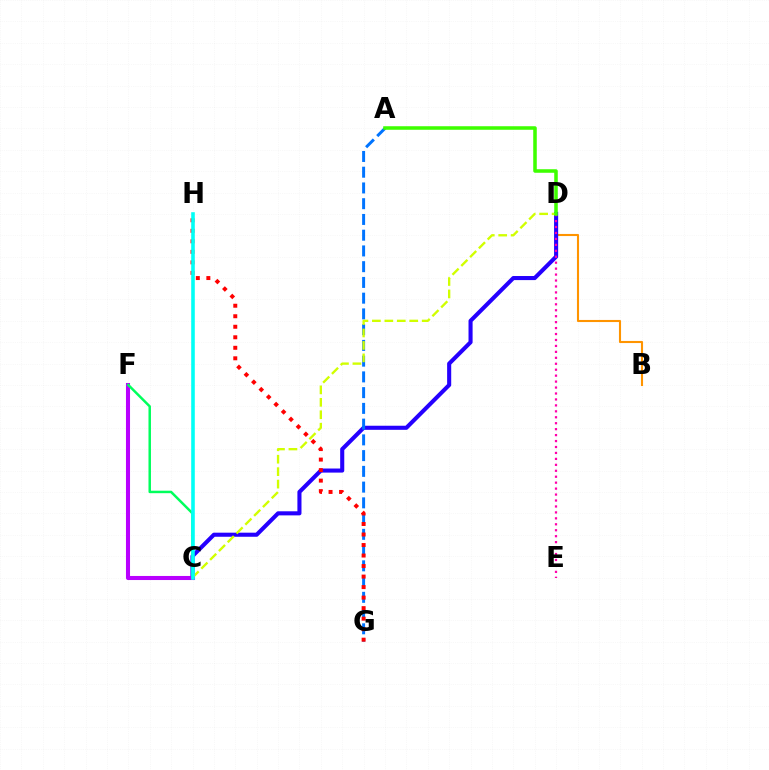{('B', 'D'): [{'color': '#ff9400', 'line_style': 'solid', 'thickness': 1.51}], ('C', 'D'): [{'color': '#2500ff', 'line_style': 'solid', 'thickness': 2.94}, {'color': '#d1ff00', 'line_style': 'dashed', 'thickness': 1.69}], ('C', 'F'): [{'color': '#b900ff', 'line_style': 'solid', 'thickness': 2.93}, {'color': '#00ff5c', 'line_style': 'solid', 'thickness': 1.79}], ('D', 'E'): [{'color': '#ff00ac', 'line_style': 'dotted', 'thickness': 1.62}], ('A', 'G'): [{'color': '#0074ff', 'line_style': 'dashed', 'thickness': 2.14}], ('G', 'H'): [{'color': '#ff0000', 'line_style': 'dotted', 'thickness': 2.86}], ('C', 'H'): [{'color': '#00fff6', 'line_style': 'solid', 'thickness': 2.58}], ('A', 'D'): [{'color': '#3dff00', 'line_style': 'solid', 'thickness': 2.55}]}